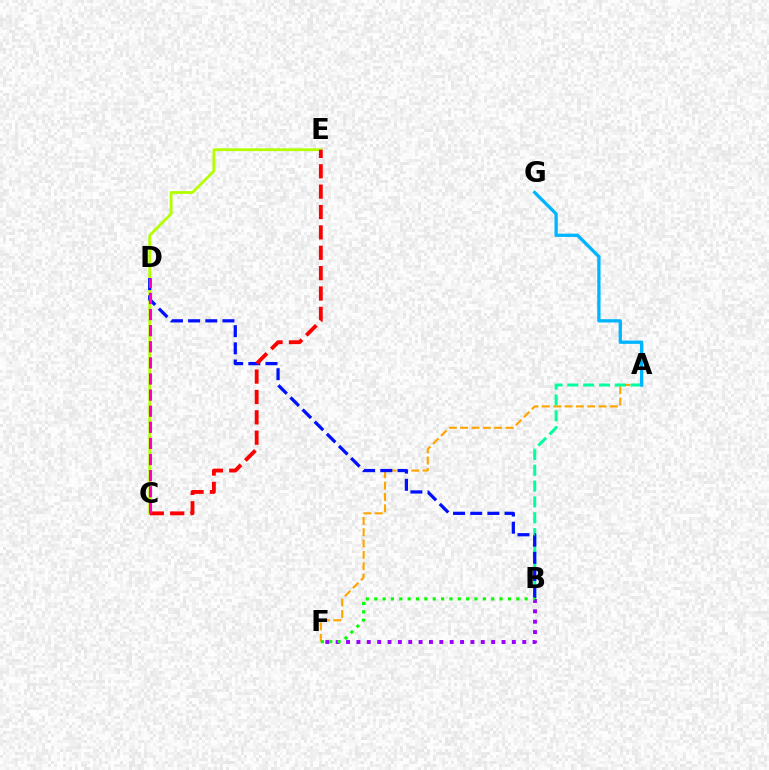{('A', 'F'): [{'color': '#ffa500', 'line_style': 'dashed', 'thickness': 1.54}], ('A', 'B'): [{'color': '#00ff9d', 'line_style': 'dashed', 'thickness': 2.15}], ('A', 'G'): [{'color': '#00b5ff', 'line_style': 'solid', 'thickness': 2.37}], ('B', 'F'): [{'color': '#9b00ff', 'line_style': 'dotted', 'thickness': 2.82}, {'color': '#08ff00', 'line_style': 'dotted', 'thickness': 2.27}], ('C', 'E'): [{'color': '#b3ff00', 'line_style': 'solid', 'thickness': 2.02}, {'color': '#ff0000', 'line_style': 'dashed', 'thickness': 2.77}], ('B', 'D'): [{'color': '#0010ff', 'line_style': 'dashed', 'thickness': 2.33}], ('C', 'D'): [{'color': '#ff00bd', 'line_style': 'dashed', 'thickness': 2.19}]}